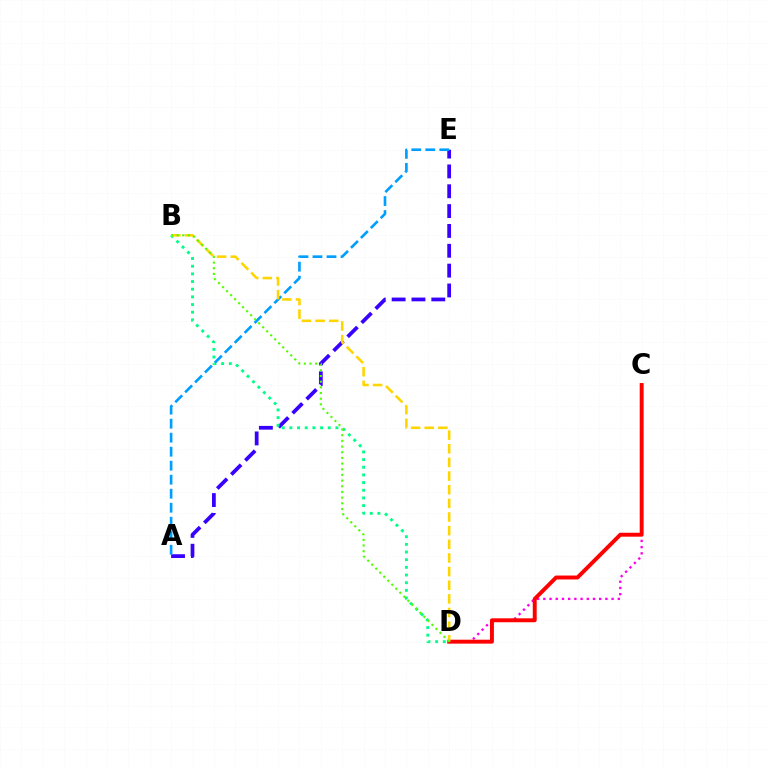{('A', 'E'): [{'color': '#3700ff', 'line_style': 'dashed', 'thickness': 2.7}, {'color': '#009eff', 'line_style': 'dashed', 'thickness': 1.9}], ('B', 'D'): [{'color': '#00ff86', 'line_style': 'dotted', 'thickness': 2.08}, {'color': '#ffd500', 'line_style': 'dashed', 'thickness': 1.85}, {'color': '#4fff00', 'line_style': 'dotted', 'thickness': 1.54}], ('C', 'D'): [{'color': '#ff00ed', 'line_style': 'dotted', 'thickness': 1.69}, {'color': '#ff0000', 'line_style': 'solid', 'thickness': 2.83}]}